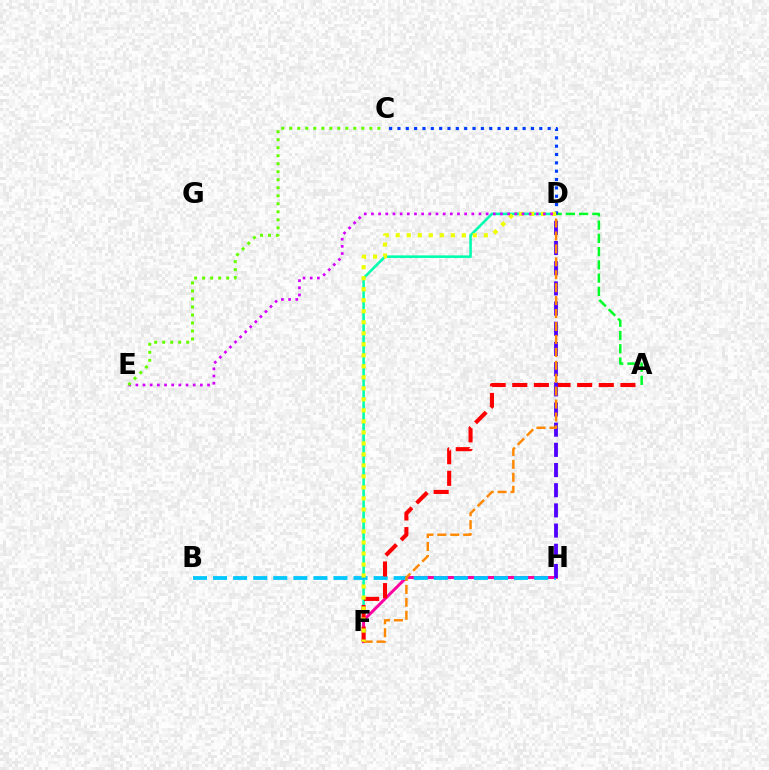{('D', 'F'): [{'color': '#00ffaf', 'line_style': 'solid', 'thickness': 1.85}, {'color': '#ff8800', 'line_style': 'dashed', 'thickness': 1.76}, {'color': '#eeff00', 'line_style': 'dotted', 'thickness': 2.99}], ('F', 'H'): [{'color': '#ff00a0', 'line_style': 'solid', 'thickness': 2.13}], ('B', 'H'): [{'color': '#00c7ff', 'line_style': 'dashed', 'thickness': 2.73}], ('A', 'F'): [{'color': '#ff0000', 'line_style': 'dashed', 'thickness': 2.94}], ('D', 'H'): [{'color': '#4f00ff', 'line_style': 'dashed', 'thickness': 2.74}], ('A', 'D'): [{'color': '#00ff27', 'line_style': 'dashed', 'thickness': 1.8}], ('C', 'D'): [{'color': '#003fff', 'line_style': 'dotted', 'thickness': 2.27}], ('D', 'E'): [{'color': '#d600ff', 'line_style': 'dotted', 'thickness': 1.95}], ('C', 'E'): [{'color': '#66ff00', 'line_style': 'dotted', 'thickness': 2.18}]}